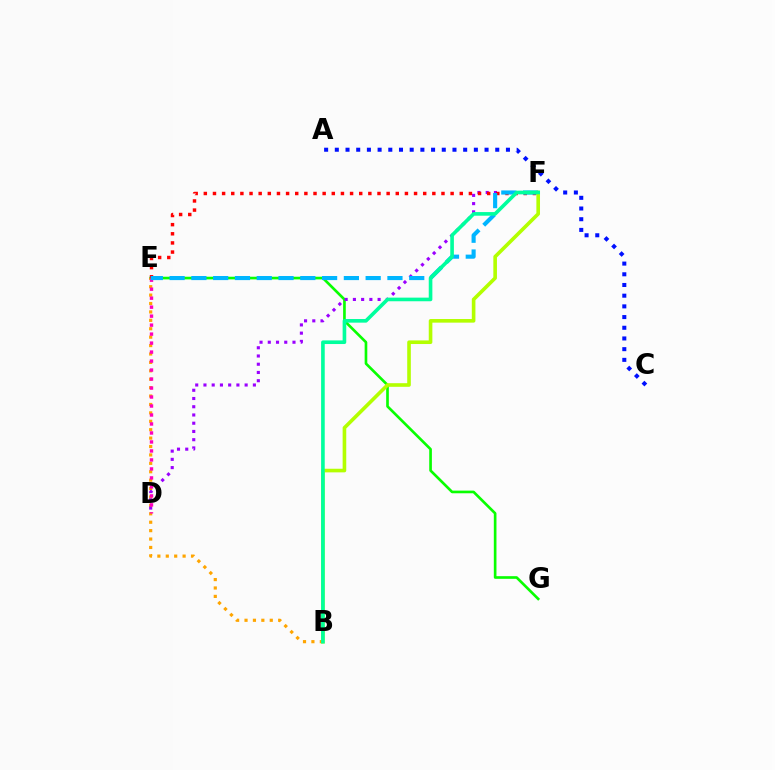{('E', 'G'): [{'color': '#08ff00', 'line_style': 'solid', 'thickness': 1.91}], ('A', 'C'): [{'color': '#0010ff', 'line_style': 'dotted', 'thickness': 2.91}], ('B', 'E'): [{'color': '#ffa500', 'line_style': 'dotted', 'thickness': 2.29}], ('D', 'F'): [{'color': '#9b00ff', 'line_style': 'dotted', 'thickness': 2.24}], ('D', 'E'): [{'color': '#ff00bd', 'line_style': 'dotted', 'thickness': 2.44}], ('E', 'F'): [{'color': '#ff0000', 'line_style': 'dotted', 'thickness': 2.48}, {'color': '#00b5ff', 'line_style': 'dashed', 'thickness': 2.96}], ('B', 'F'): [{'color': '#b3ff00', 'line_style': 'solid', 'thickness': 2.6}, {'color': '#00ff9d', 'line_style': 'solid', 'thickness': 2.61}]}